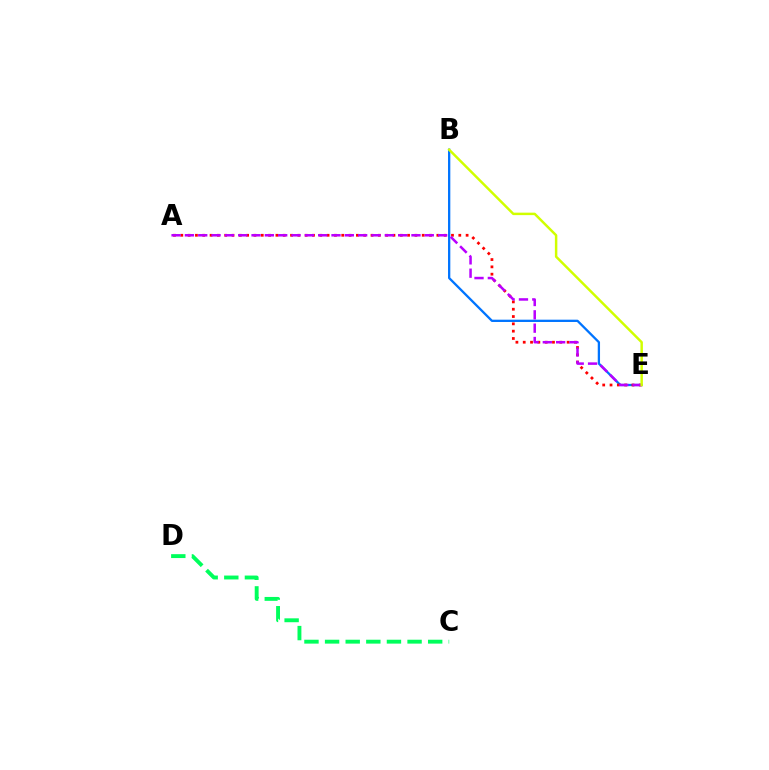{('C', 'D'): [{'color': '#00ff5c', 'line_style': 'dashed', 'thickness': 2.8}], ('B', 'E'): [{'color': '#0074ff', 'line_style': 'solid', 'thickness': 1.65}, {'color': '#d1ff00', 'line_style': 'solid', 'thickness': 1.78}], ('A', 'E'): [{'color': '#ff0000', 'line_style': 'dotted', 'thickness': 1.99}, {'color': '#b900ff', 'line_style': 'dashed', 'thickness': 1.81}]}